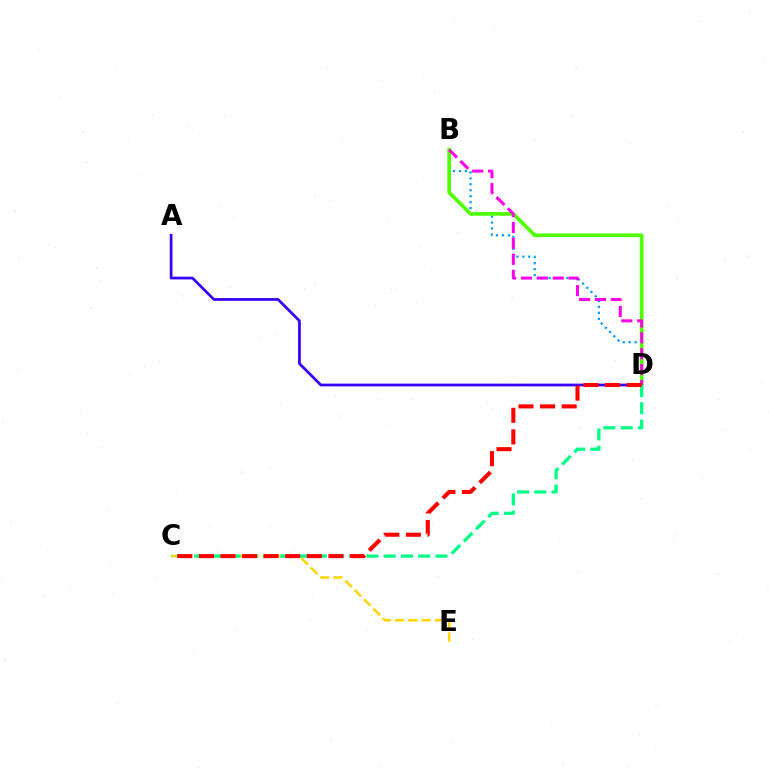{('B', 'D'): [{'color': '#009eff', 'line_style': 'dotted', 'thickness': 1.62}, {'color': '#4fff00', 'line_style': 'solid', 'thickness': 2.66}, {'color': '#ff00ed', 'line_style': 'dashed', 'thickness': 2.16}], ('A', 'D'): [{'color': '#3700ff', 'line_style': 'solid', 'thickness': 1.97}], ('C', 'E'): [{'color': '#ffd500', 'line_style': 'dashed', 'thickness': 1.8}], ('C', 'D'): [{'color': '#00ff86', 'line_style': 'dashed', 'thickness': 2.34}, {'color': '#ff0000', 'line_style': 'dashed', 'thickness': 2.93}]}